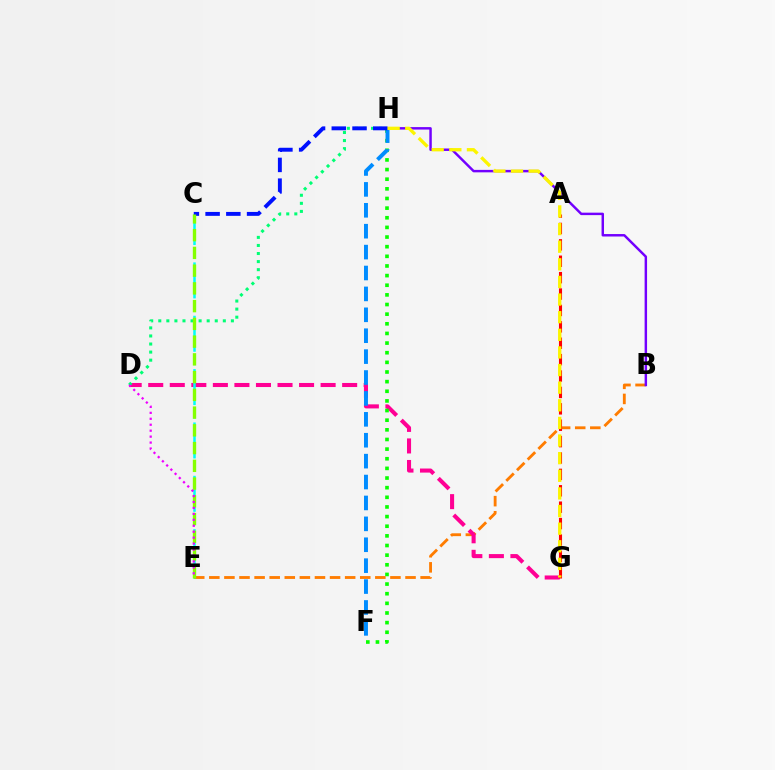{('B', 'E'): [{'color': '#ff7c00', 'line_style': 'dashed', 'thickness': 2.05}], ('B', 'H'): [{'color': '#7200ff', 'line_style': 'solid', 'thickness': 1.77}], ('D', 'G'): [{'color': '#ff0094', 'line_style': 'dashed', 'thickness': 2.93}], ('A', 'G'): [{'color': '#ff0000', 'line_style': 'dashed', 'thickness': 2.23}], ('C', 'E'): [{'color': '#00fff6', 'line_style': 'dashed', 'thickness': 1.81}, {'color': '#84ff00', 'line_style': 'dashed', 'thickness': 2.41}], ('F', 'H'): [{'color': '#08ff00', 'line_style': 'dotted', 'thickness': 2.62}, {'color': '#008cff', 'line_style': 'dashed', 'thickness': 2.84}], ('D', 'H'): [{'color': '#00ff74', 'line_style': 'dotted', 'thickness': 2.19}], ('C', 'H'): [{'color': '#0010ff', 'line_style': 'dashed', 'thickness': 2.82}], ('G', 'H'): [{'color': '#fcf500', 'line_style': 'dashed', 'thickness': 2.39}], ('D', 'E'): [{'color': '#ee00ff', 'line_style': 'dotted', 'thickness': 1.62}]}